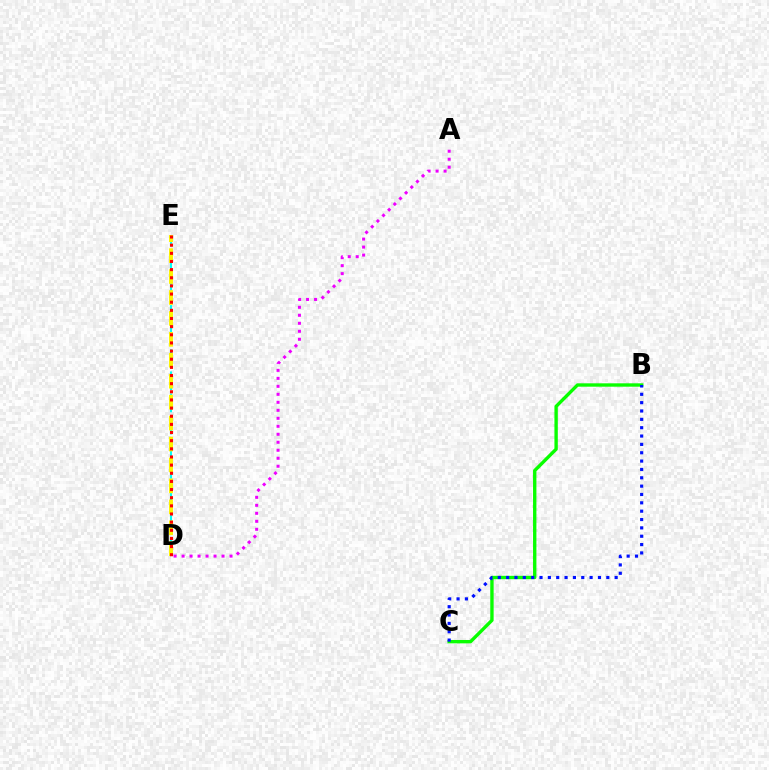{('D', 'E'): [{'color': '#00fff6', 'line_style': 'dashed', 'thickness': 1.5}, {'color': '#fcf500', 'line_style': 'dashed', 'thickness': 2.84}, {'color': '#ff0000', 'line_style': 'dotted', 'thickness': 2.21}], ('B', 'C'): [{'color': '#08ff00', 'line_style': 'solid', 'thickness': 2.43}, {'color': '#0010ff', 'line_style': 'dotted', 'thickness': 2.27}], ('A', 'D'): [{'color': '#ee00ff', 'line_style': 'dotted', 'thickness': 2.17}]}